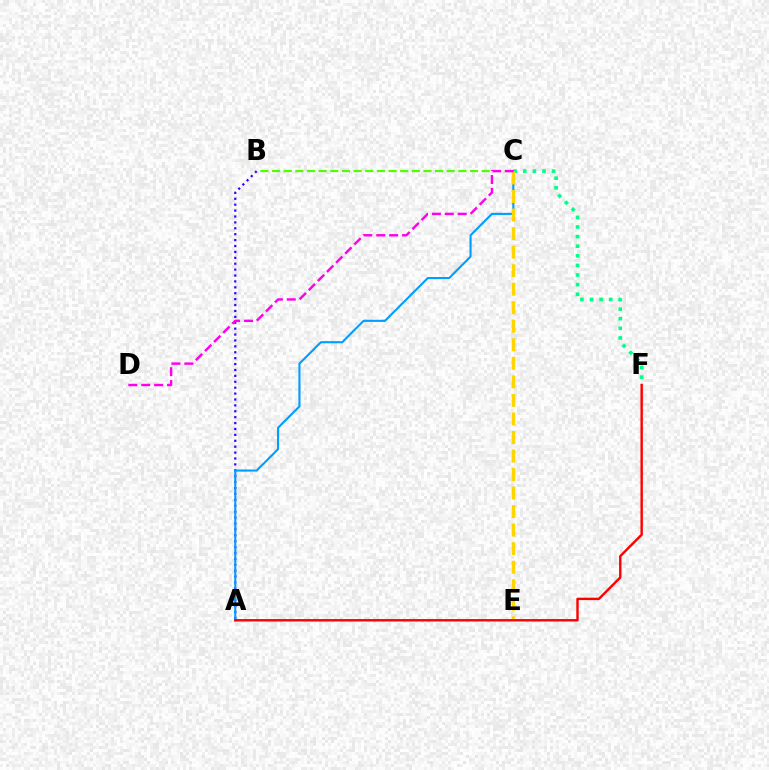{('A', 'B'): [{'color': '#3700ff', 'line_style': 'dotted', 'thickness': 1.6}], ('C', 'F'): [{'color': '#00ff86', 'line_style': 'dotted', 'thickness': 2.61}], ('A', 'C'): [{'color': '#009eff', 'line_style': 'solid', 'thickness': 1.52}], ('B', 'C'): [{'color': '#4fff00', 'line_style': 'dashed', 'thickness': 1.58}], ('C', 'E'): [{'color': '#ffd500', 'line_style': 'dashed', 'thickness': 2.52}], ('A', 'F'): [{'color': '#ff0000', 'line_style': 'solid', 'thickness': 1.74}], ('C', 'D'): [{'color': '#ff00ed', 'line_style': 'dashed', 'thickness': 1.75}]}